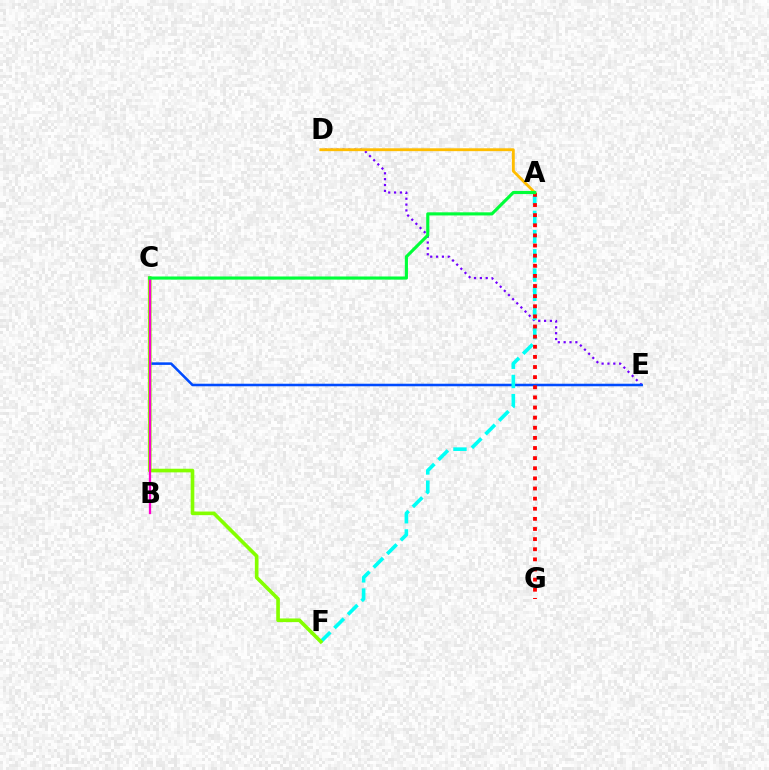{('D', 'E'): [{'color': '#7200ff', 'line_style': 'dotted', 'thickness': 1.59}], ('C', 'E'): [{'color': '#004bff', 'line_style': 'solid', 'thickness': 1.84}], ('A', 'F'): [{'color': '#00fff6', 'line_style': 'dashed', 'thickness': 2.61}], ('A', 'G'): [{'color': '#ff0000', 'line_style': 'dotted', 'thickness': 2.75}], ('C', 'F'): [{'color': '#84ff00', 'line_style': 'solid', 'thickness': 2.62}], ('A', 'D'): [{'color': '#ffbd00', 'line_style': 'solid', 'thickness': 2.06}], ('B', 'C'): [{'color': '#ff00cf', 'line_style': 'solid', 'thickness': 1.64}], ('A', 'C'): [{'color': '#00ff39', 'line_style': 'solid', 'thickness': 2.25}]}